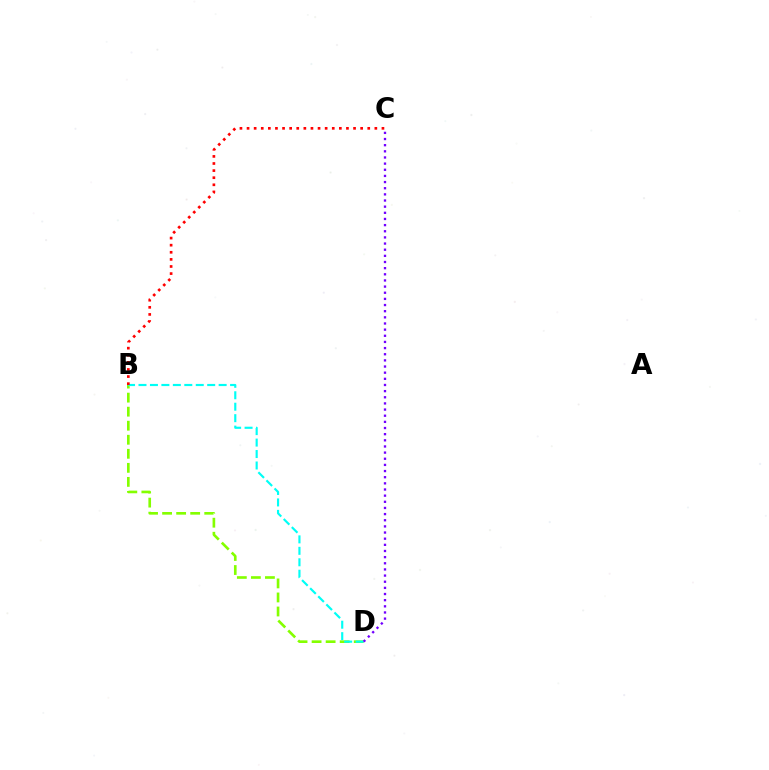{('B', 'D'): [{'color': '#84ff00', 'line_style': 'dashed', 'thickness': 1.91}, {'color': '#00fff6', 'line_style': 'dashed', 'thickness': 1.56}], ('B', 'C'): [{'color': '#ff0000', 'line_style': 'dotted', 'thickness': 1.93}], ('C', 'D'): [{'color': '#7200ff', 'line_style': 'dotted', 'thickness': 1.67}]}